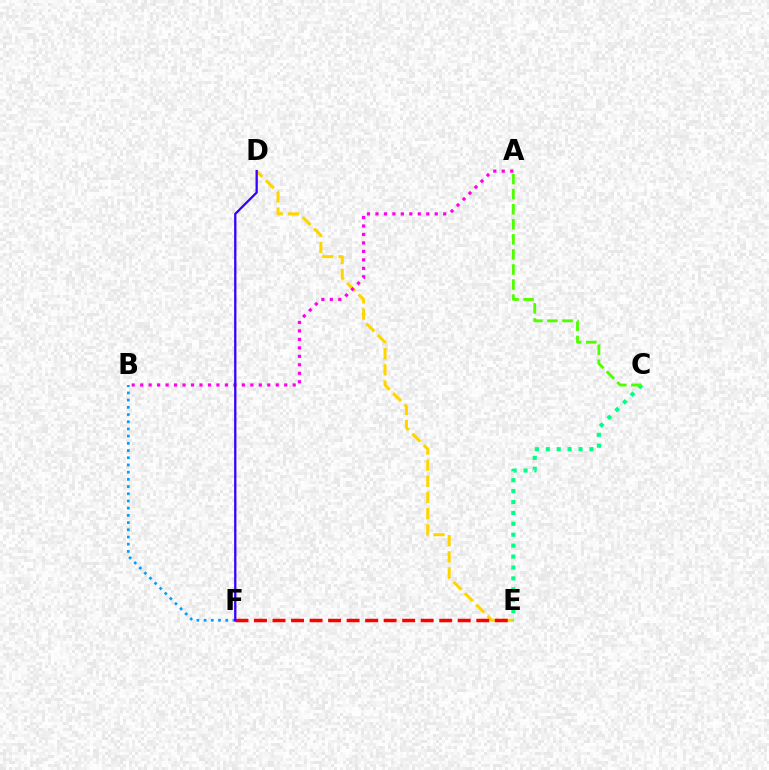{('B', 'F'): [{'color': '#009eff', 'line_style': 'dotted', 'thickness': 1.96}], ('D', 'E'): [{'color': '#ffd500', 'line_style': 'dashed', 'thickness': 2.19}], ('A', 'B'): [{'color': '#ff00ed', 'line_style': 'dotted', 'thickness': 2.3}], ('C', 'E'): [{'color': '#00ff86', 'line_style': 'dotted', 'thickness': 2.96}], ('E', 'F'): [{'color': '#ff0000', 'line_style': 'dashed', 'thickness': 2.52}], ('A', 'C'): [{'color': '#4fff00', 'line_style': 'dashed', 'thickness': 2.05}], ('D', 'F'): [{'color': '#3700ff', 'line_style': 'solid', 'thickness': 1.65}]}